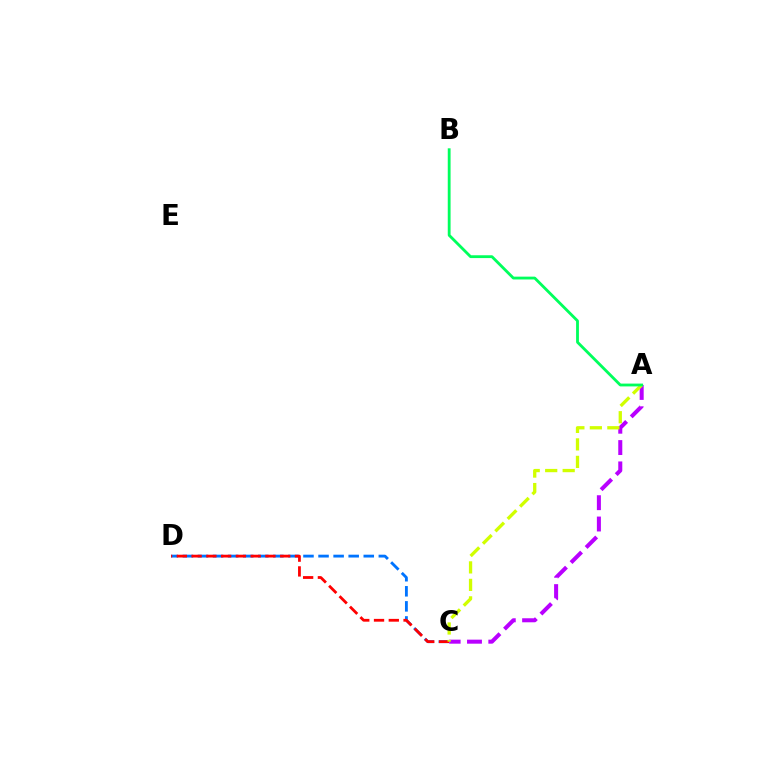{('C', 'D'): [{'color': '#0074ff', 'line_style': 'dashed', 'thickness': 2.05}, {'color': '#ff0000', 'line_style': 'dashed', 'thickness': 2.01}], ('A', 'C'): [{'color': '#b900ff', 'line_style': 'dashed', 'thickness': 2.9}, {'color': '#d1ff00', 'line_style': 'dashed', 'thickness': 2.38}], ('A', 'B'): [{'color': '#00ff5c', 'line_style': 'solid', 'thickness': 2.03}]}